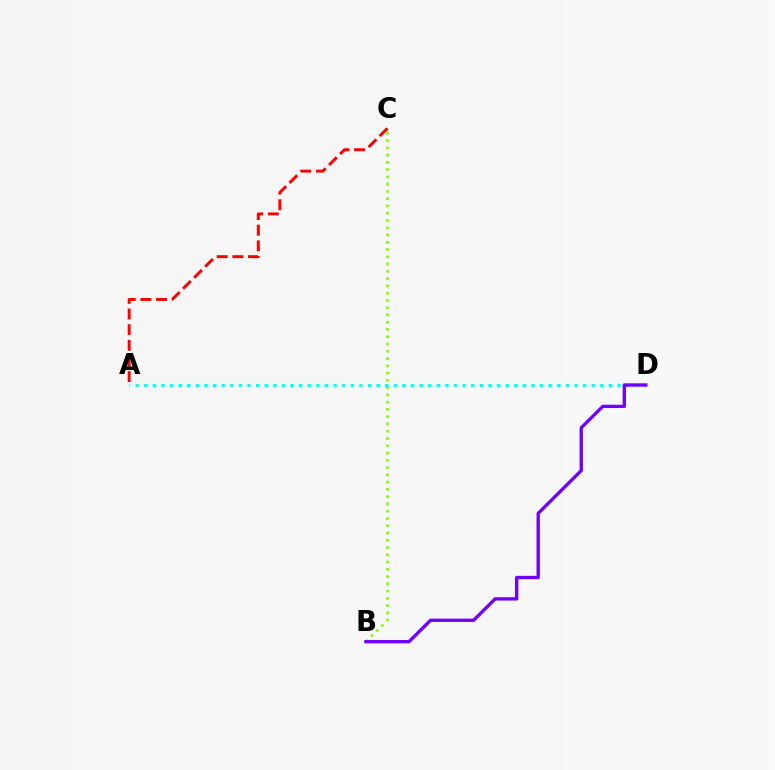{('B', 'C'): [{'color': '#84ff00', 'line_style': 'dotted', 'thickness': 1.97}], ('A', 'D'): [{'color': '#00fff6', 'line_style': 'dotted', 'thickness': 2.34}], ('A', 'C'): [{'color': '#ff0000', 'line_style': 'dashed', 'thickness': 2.13}], ('B', 'D'): [{'color': '#7200ff', 'line_style': 'solid', 'thickness': 2.4}]}